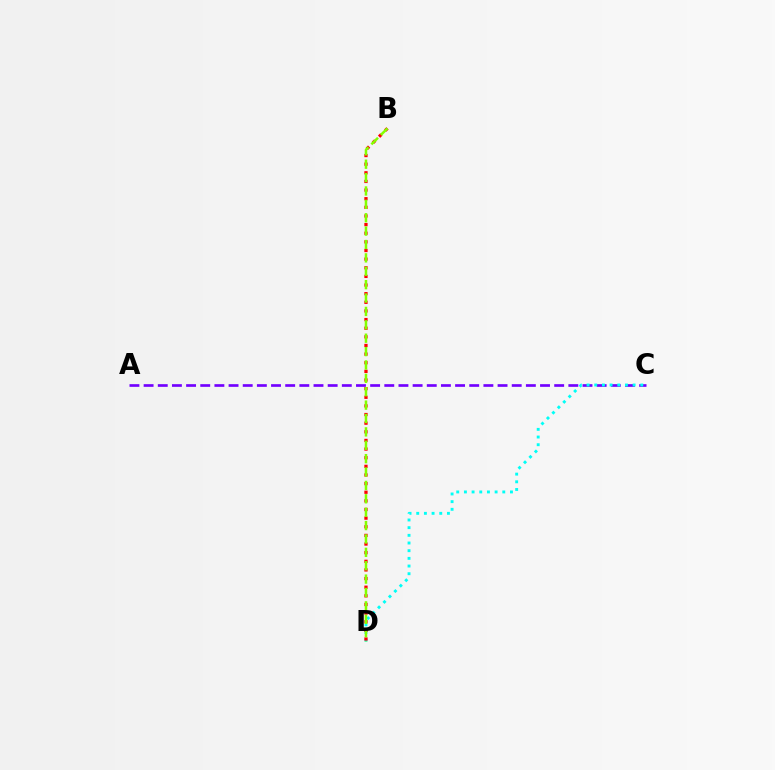{('A', 'C'): [{'color': '#7200ff', 'line_style': 'dashed', 'thickness': 1.92}], ('C', 'D'): [{'color': '#00fff6', 'line_style': 'dotted', 'thickness': 2.09}], ('B', 'D'): [{'color': '#ff0000', 'line_style': 'dotted', 'thickness': 2.35}, {'color': '#84ff00', 'line_style': 'dashed', 'thickness': 1.82}]}